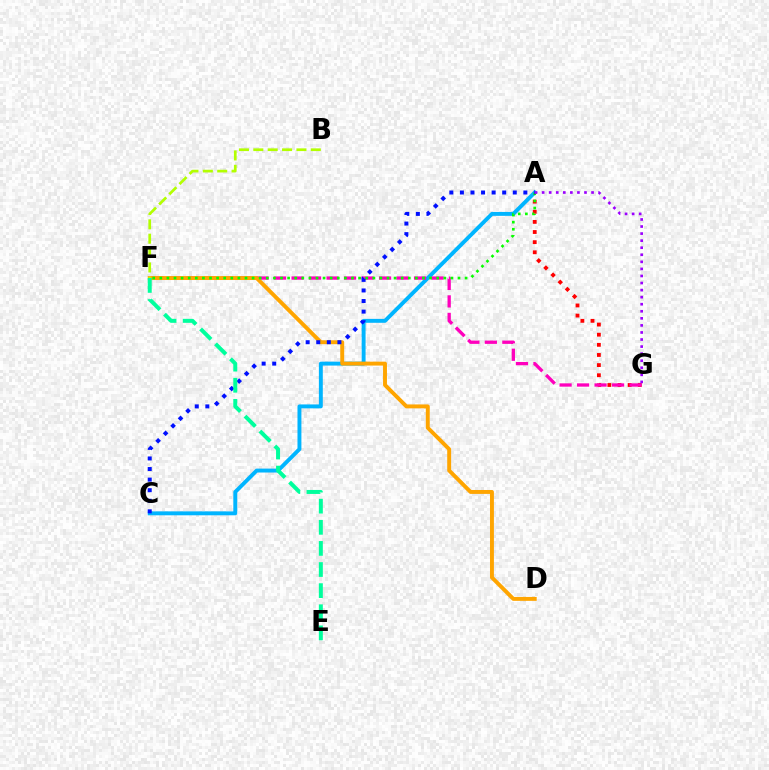{('A', 'G'): [{'color': '#ff0000', 'line_style': 'dotted', 'thickness': 2.75}, {'color': '#9b00ff', 'line_style': 'dotted', 'thickness': 1.92}], ('A', 'C'): [{'color': '#00b5ff', 'line_style': 'solid', 'thickness': 2.82}, {'color': '#0010ff', 'line_style': 'dotted', 'thickness': 2.87}], ('F', 'G'): [{'color': '#ff00bd', 'line_style': 'dashed', 'thickness': 2.38}], ('D', 'F'): [{'color': '#ffa500', 'line_style': 'solid', 'thickness': 2.82}], ('A', 'F'): [{'color': '#08ff00', 'line_style': 'dotted', 'thickness': 1.93}], ('B', 'F'): [{'color': '#b3ff00', 'line_style': 'dashed', 'thickness': 1.95}], ('E', 'F'): [{'color': '#00ff9d', 'line_style': 'dashed', 'thickness': 2.87}]}